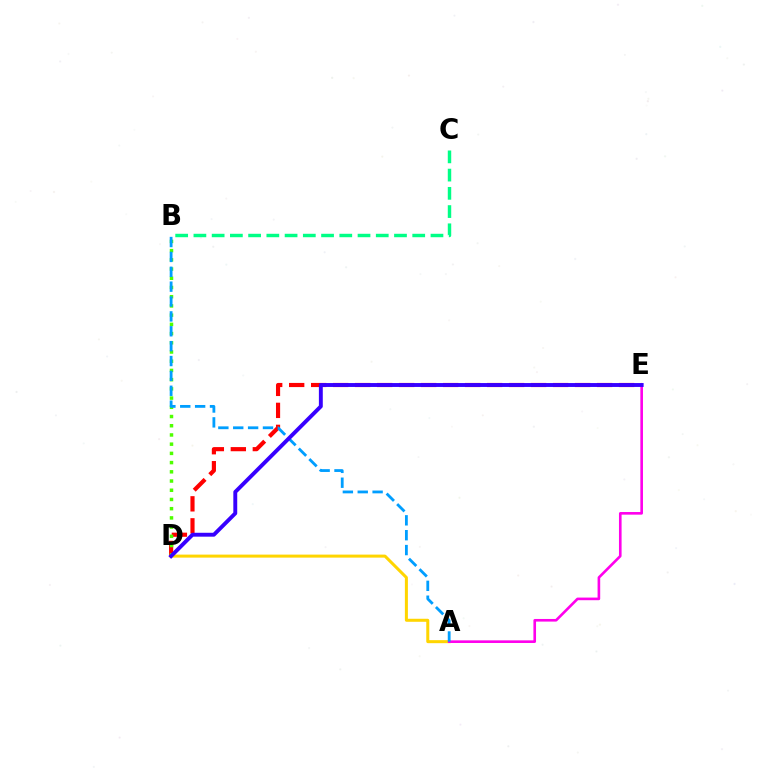{('D', 'E'): [{'color': '#ff0000', 'line_style': 'dashed', 'thickness': 2.99}, {'color': '#3700ff', 'line_style': 'solid', 'thickness': 2.81}], ('B', 'D'): [{'color': '#4fff00', 'line_style': 'dotted', 'thickness': 2.5}], ('A', 'D'): [{'color': '#ffd500', 'line_style': 'solid', 'thickness': 2.17}], ('A', 'E'): [{'color': '#ff00ed', 'line_style': 'solid', 'thickness': 1.89}], ('A', 'B'): [{'color': '#009eff', 'line_style': 'dashed', 'thickness': 2.02}], ('B', 'C'): [{'color': '#00ff86', 'line_style': 'dashed', 'thickness': 2.48}]}